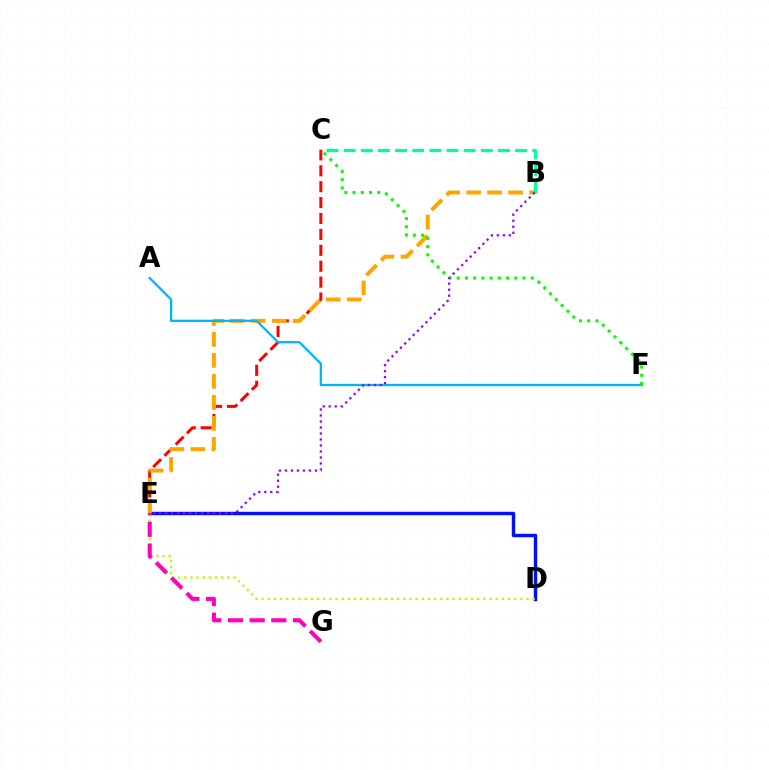{('D', 'E'): [{'color': '#0010ff', 'line_style': 'solid', 'thickness': 2.47}, {'color': '#b3ff00', 'line_style': 'dotted', 'thickness': 1.67}], ('C', 'E'): [{'color': '#ff0000', 'line_style': 'dashed', 'thickness': 2.16}], ('B', 'E'): [{'color': '#ffa500', 'line_style': 'dashed', 'thickness': 2.85}, {'color': '#9b00ff', 'line_style': 'dotted', 'thickness': 1.63}], ('A', 'F'): [{'color': '#00b5ff', 'line_style': 'solid', 'thickness': 1.65}], ('E', 'G'): [{'color': '#ff00bd', 'line_style': 'dashed', 'thickness': 2.94}], ('B', 'C'): [{'color': '#00ff9d', 'line_style': 'dashed', 'thickness': 2.33}], ('C', 'F'): [{'color': '#08ff00', 'line_style': 'dotted', 'thickness': 2.24}]}